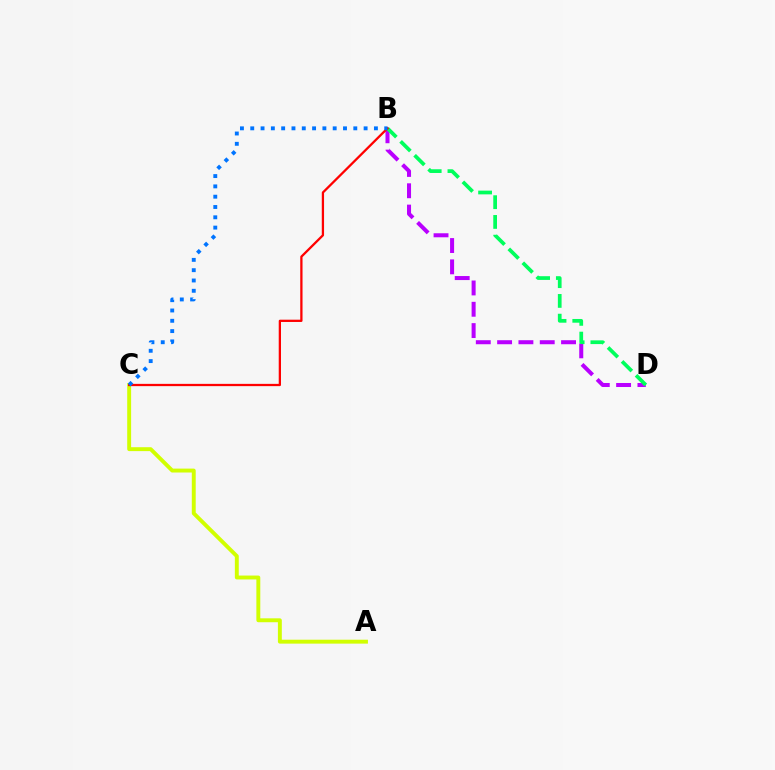{('B', 'D'): [{'color': '#b900ff', 'line_style': 'dashed', 'thickness': 2.9}, {'color': '#00ff5c', 'line_style': 'dashed', 'thickness': 2.68}], ('A', 'C'): [{'color': '#d1ff00', 'line_style': 'solid', 'thickness': 2.81}], ('B', 'C'): [{'color': '#ff0000', 'line_style': 'solid', 'thickness': 1.64}, {'color': '#0074ff', 'line_style': 'dotted', 'thickness': 2.8}]}